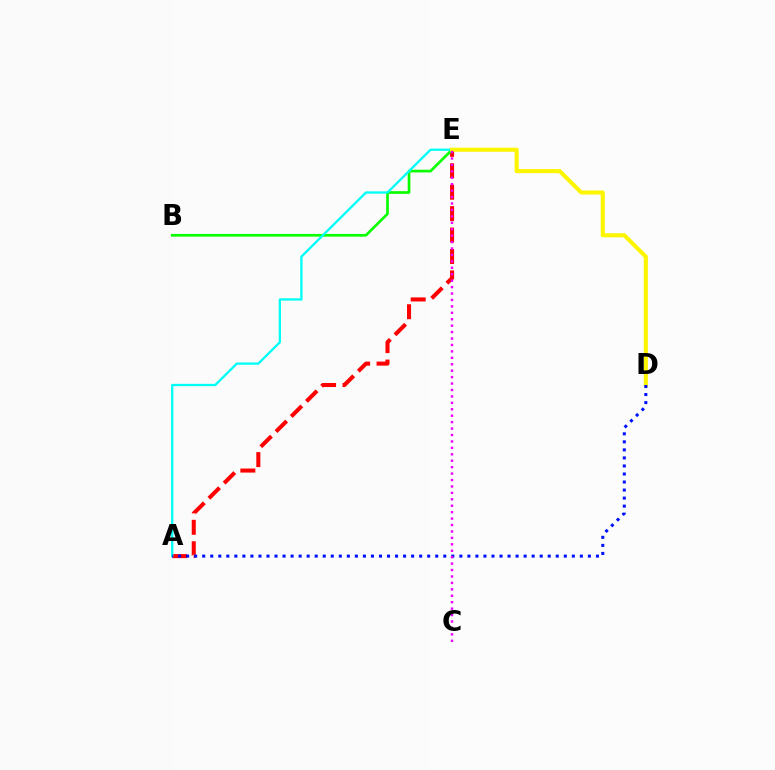{('A', 'E'): [{'color': '#ff0000', 'line_style': 'dashed', 'thickness': 2.91}, {'color': '#00fff6', 'line_style': 'solid', 'thickness': 1.66}], ('B', 'E'): [{'color': '#08ff00', 'line_style': 'solid', 'thickness': 1.93}], ('D', 'E'): [{'color': '#fcf500', 'line_style': 'solid', 'thickness': 2.95}], ('A', 'D'): [{'color': '#0010ff', 'line_style': 'dotted', 'thickness': 2.18}], ('C', 'E'): [{'color': '#ee00ff', 'line_style': 'dotted', 'thickness': 1.75}]}